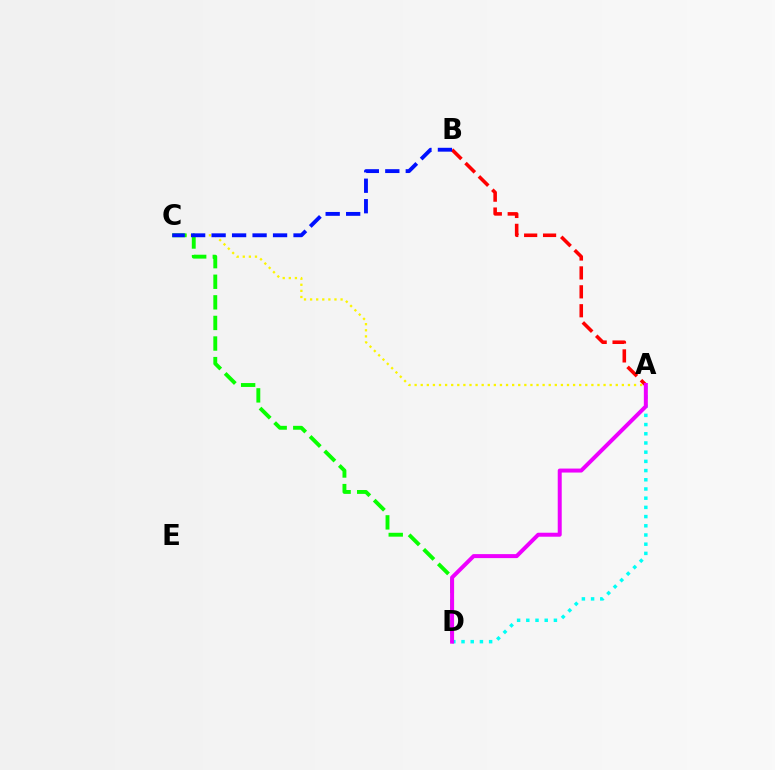{('A', 'C'): [{'color': '#fcf500', 'line_style': 'dotted', 'thickness': 1.66}], ('A', 'B'): [{'color': '#ff0000', 'line_style': 'dashed', 'thickness': 2.57}], ('A', 'D'): [{'color': '#00fff6', 'line_style': 'dotted', 'thickness': 2.5}, {'color': '#ee00ff', 'line_style': 'solid', 'thickness': 2.87}], ('C', 'D'): [{'color': '#08ff00', 'line_style': 'dashed', 'thickness': 2.8}], ('B', 'C'): [{'color': '#0010ff', 'line_style': 'dashed', 'thickness': 2.78}]}